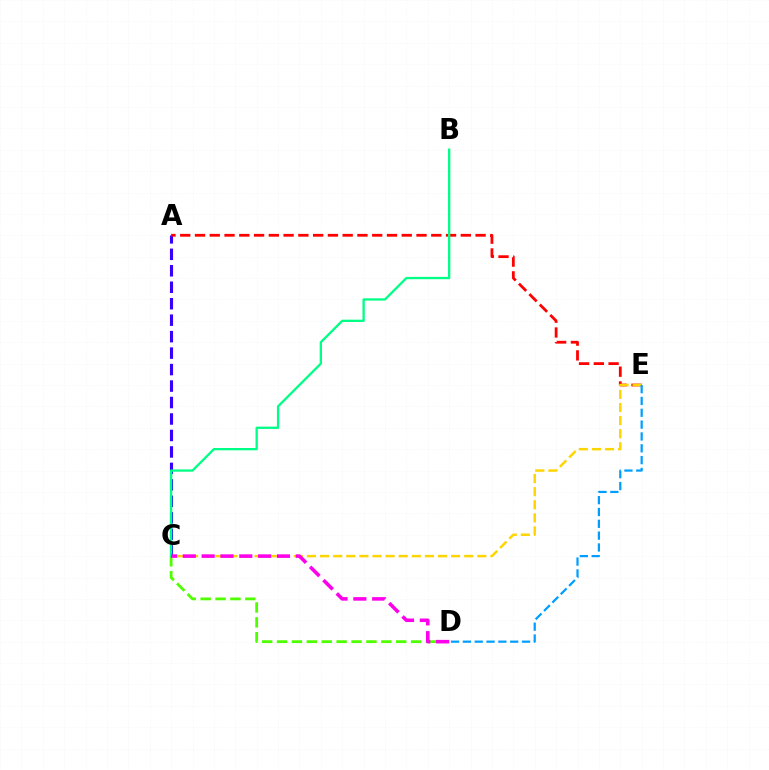{('A', 'C'): [{'color': '#3700ff', 'line_style': 'dashed', 'thickness': 2.24}], ('A', 'E'): [{'color': '#ff0000', 'line_style': 'dashed', 'thickness': 2.01}], ('C', 'E'): [{'color': '#ffd500', 'line_style': 'dashed', 'thickness': 1.78}], ('C', 'D'): [{'color': '#4fff00', 'line_style': 'dashed', 'thickness': 2.02}, {'color': '#ff00ed', 'line_style': 'dashed', 'thickness': 2.56}], ('B', 'C'): [{'color': '#00ff86', 'line_style': 'solid', 'thickness': 1.66}], ('D', 'E'): [{'color': '#009eff', 'line_style': 'dashed', 'thickness': 1.61}]}